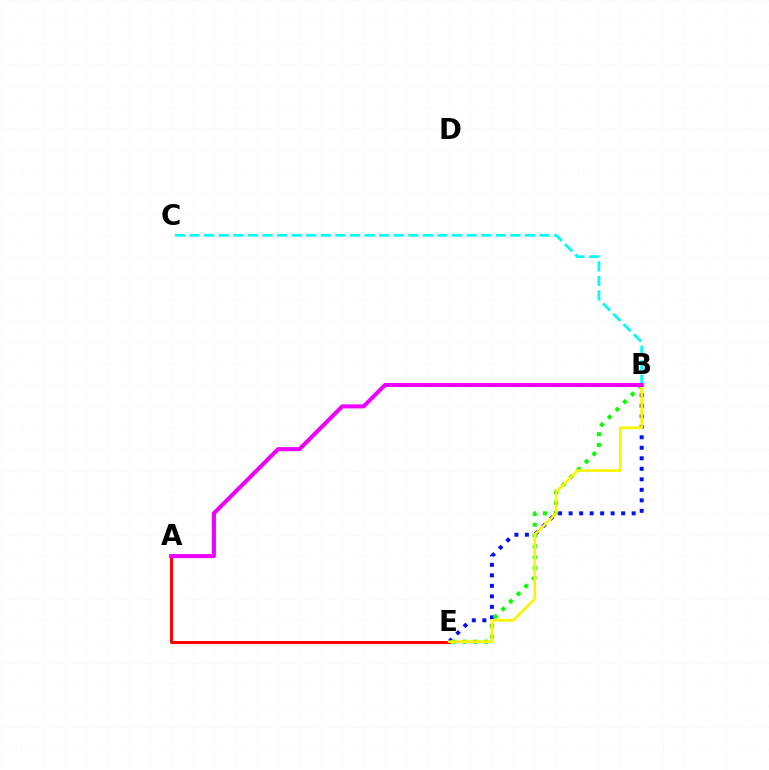{('B', 'E'): [{'color': '#0010ff', 'line_style': 'dotted', 'thickness': 2.86}, {'color': '#08ff00', 'line_style': 'dotted', 'thickness': 2.94}, {'color': '#fcf500', 'line_style': 'solid', 'thickness': 1.93}], ('B', 'C'): [{'color': '#00fff6', 'line_style': 'dashed', 'thickness': 1.98}], ('A', 'E'): [{'color': '#ff0000', 'line_style': 'solid', 'thickness': 2.11}], ('A', 'B'): [{'color': '#ee00ff', 'line_style': 'solid', 'thickness': 2.92}]}